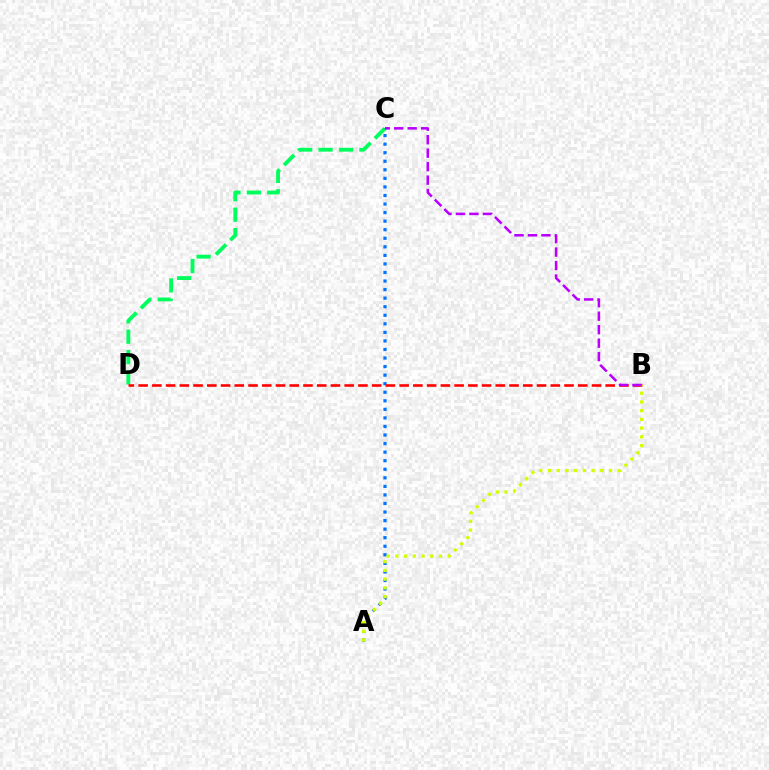{('C', 'D'): [{'color': '#00ff5c', 'line_style': 'dashed', 'thickness': 2.77}], ('A', 'C'): [{'color': '#0074ff', 'line_style': 'dotted', 'thickness': 2.32}], ('B', 'D'): [{'color': '#ff0000', 'line_style': 'dashed', 'thickness': 1.87}], ('A', 'B'): [{'color': '#d1ff00', 'line_style': 'dotted', 'thickness': 2.37}], ('B', 'C'): [{'color': '#b900ff', 'line_style': 'dashed', 'thickness': 1.83}]}